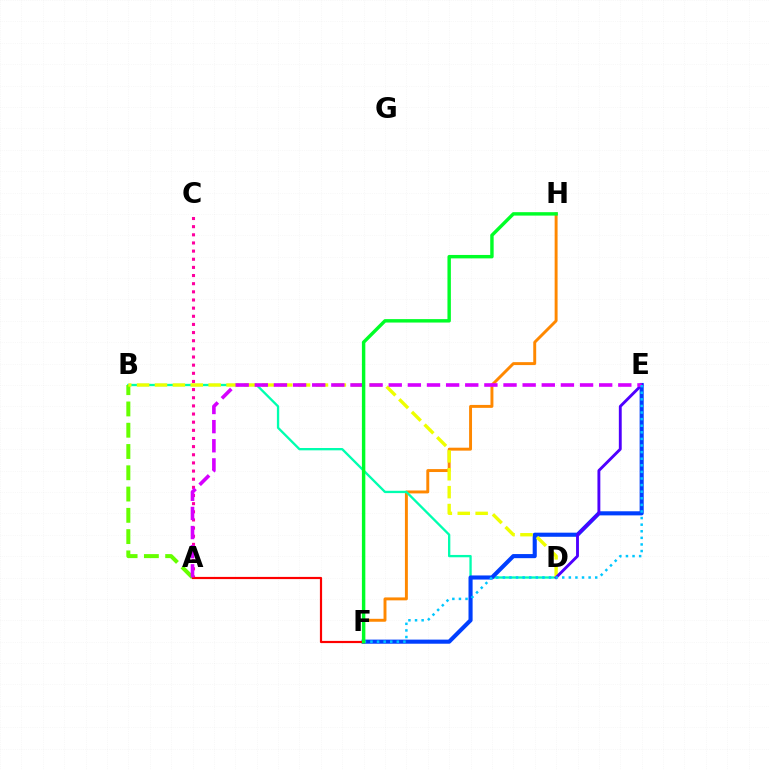{('F', 'H'): [{'color': '#ff8800', 'line_style': 'solid', 'thickness': 2.11}, {'color': '#00ff27', 'line_style': 'solid', 'thickness': 2.47}], ('B', 'D'): [{'color': '#00ffaf', 'line_style': 'solid', 'thickness': 1.67}, {'color': '#eeff00', 'line_style': 'dashed', 'thickness': 2.43}], ('A', 'B'): [{'color': '#66ff00', 'line_style': 'dashed', 'thickness': 2.89}], ('E', 'F'): [{'color': '#003fff', 'line_style': 'solid', 'thickness': 2.95}, {'color': '#00c7ff', 'line_style': 'dotted', 'thickness': 1.79}], ('A', 'C'): [{'color': '#ff00a0', 'line_style': 'dotted', 'thickness': 2.21}], ('A', 'F'): [{'color': '#ff0000', 'line_style': 'solid', 'thickness': 1.58}], ('D', 'E'): [{'color': '#4f00ff', 'line_style': 'solid', 'thickness': 2.07}], ('A', 'E'): [{'color': '#d600ff', 'line_style': 'dashed', 'thickness': 2.6}]}